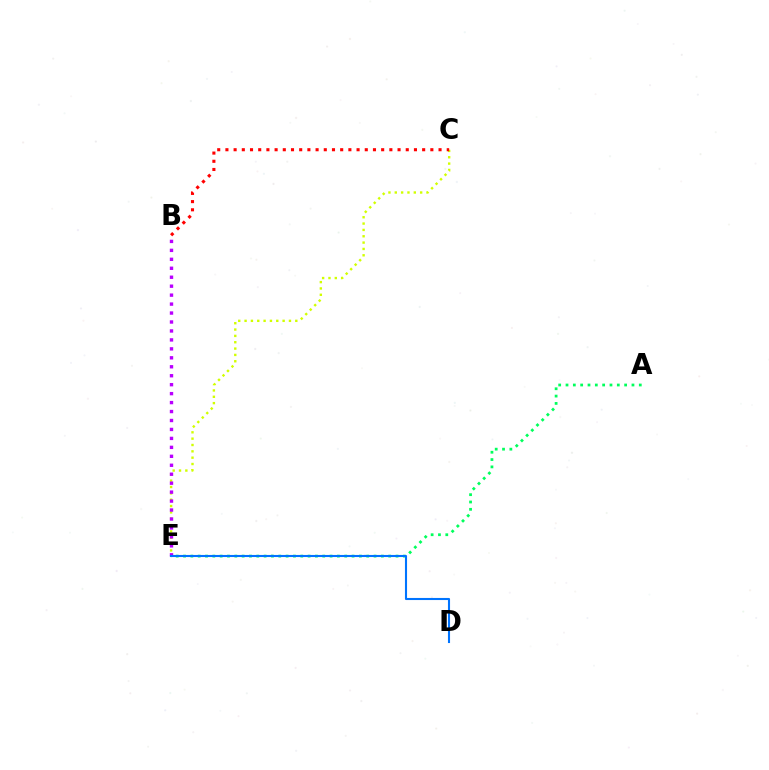{('C', 'E'): [{'color': '#d1ff00', 'line_style': 'dotted', 'thickness': 1.72}], ('A', 'E'): [{'color': '#00ff5c', 'line_style': 'dotted', 'thickness': 1.99}], ('B', 'C'): [{'color': '#ff0000', 'line_style': 'dotted', 'thickness': 2.23}], ('B', 'E'): [{'color': '#b900ff', 'line_style': 'dotted', 'thickness': 2.43}], ('D', 'E'): [{'color': '#0074ff', 'line_style': 'solid', 'thickness': 1.51}]}